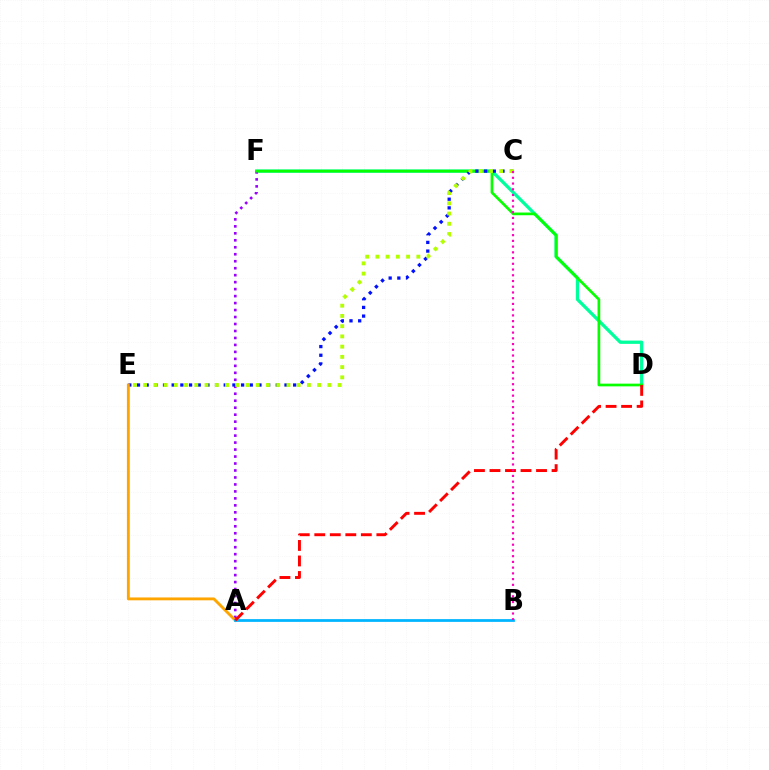{('D', 'F'): [{'color': '#00ff9d', 'line_style': 'solid', 'thickness': 2.37}, {'color': '#08ff00', 'line_style': 'solid', 'thickness': 1.95}], ('A', 'F'): [{'color': '#9b00ff', 'line_style': 'dotted', 'thickness': 1.9}], ('C', 'E'): [{'color': '#0010ff', 'line_style': 'dotted', 'thickness': 2.36}, {'color': '#b3ff00', 'line_style': 'dotted', 'thickness': 2.78}], ('A', 'E'): [{'color': '#ffa500', 'line_style': 'solid', 'thickness': 2.06}], ('A', 'B'): [{'color': '#00b5ff', 'line_style': 'solid', 'thickness': 1.99}], ('A', 'D'): [{'color': '#ff0000', 'line_style': 'dashed', 'thickness': 2.11}], ('B', 'C'): [{'color': '#ff00bd', 'line_style': 'dotted', 'thickness': 1.56}]}